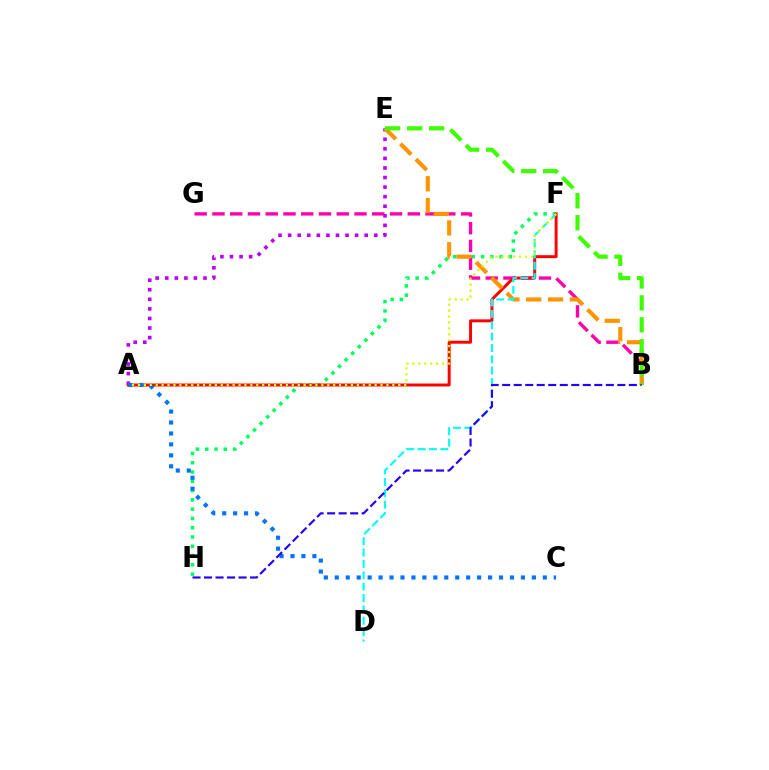{('A', 'E'): [{'color': '#b900ff', 'line_style': 'dotted', 'thickness': 2.6}], ('F', 'H'): [{'color': '#00ff5c', 'line_style': 'dotted', 'thickness': 2.52}], ('B', 'G'): [{'color': '#ff00ac', 'line_style': 'dashed', 'thickness': 2.41}], ('A', 'F'): [{'color': '#ff0000', 'line_style': 'solid', 'thickness': 2.13}, {'color': '#d1ff00', 'line_style': 'dotted', 'thickness': 1.61}], ('B', 'E'): [{'color': '#ff9400', 'line_style': 'dashed', 'thickness': 2.97}, {'color': '#3dff00', 'line_style': 'dashed', 'thickness': 2.98}], ('A', 'C'): [{'color': '#0074ff', 'line_style': 'dotted', 'thickness': 2.97}], ('D', 'F'): [{'color': '#00fff6', 'line_style': 'dashed', 'thickness': 1.54}], ('B', 'H'): [{'color': '#2500ff', 'line_style': 'dashed', 'thickness': 1.56}]}